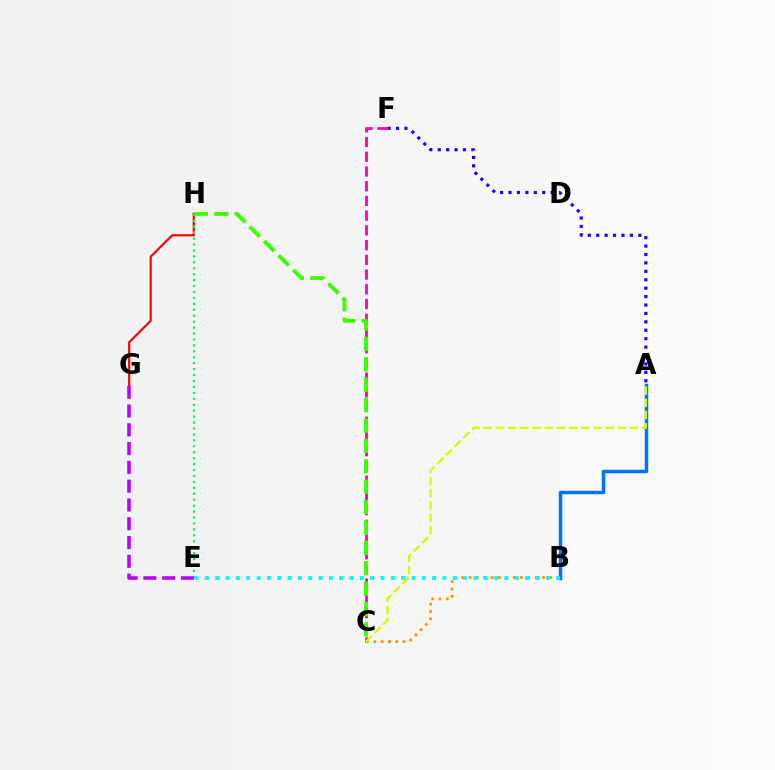{('G', 'H'): [{'color': '#ff0000', 'line_style': 'solid', 'thickness': 1.57}], ('C', 'F'): [{'color': '#ff00ac', 'line_style': 'dashed', 'thickness': 2.0}], ('A', 'F'): [{'color': '#2500ff', 'line_style': 'dotted', 'thickness': 2.29}], ('E', 'H'): [{'color': '#00ff5c', 'line_style': 'dotted', 'thickness': 1.61}], ('A', 'B'): [{'color': '#0074ff', 'line_style': 'solid', 'thickness': 2.51}], ('B', 'C'): [{'color': '#ff9400', 'line_style': 'dotted', 'thickness': 2.0}], ('A', 'C'): [{'color': '#d1ff00', 'line_style': 'dashed', 'thickness': 1.66}], ('C', 'H'): [{'color': '#3dff00', 'line_style': 'dashed', 'thickness': 2.77}], ('E', 'G'): [{'color': '#b900ff', 'line_style': 'dashed', 'thickness': 2.55}], ('B', 'E'): [{'color': '#00fff6', 'line_style': 'dotted', 'thickness': 2.81}]}